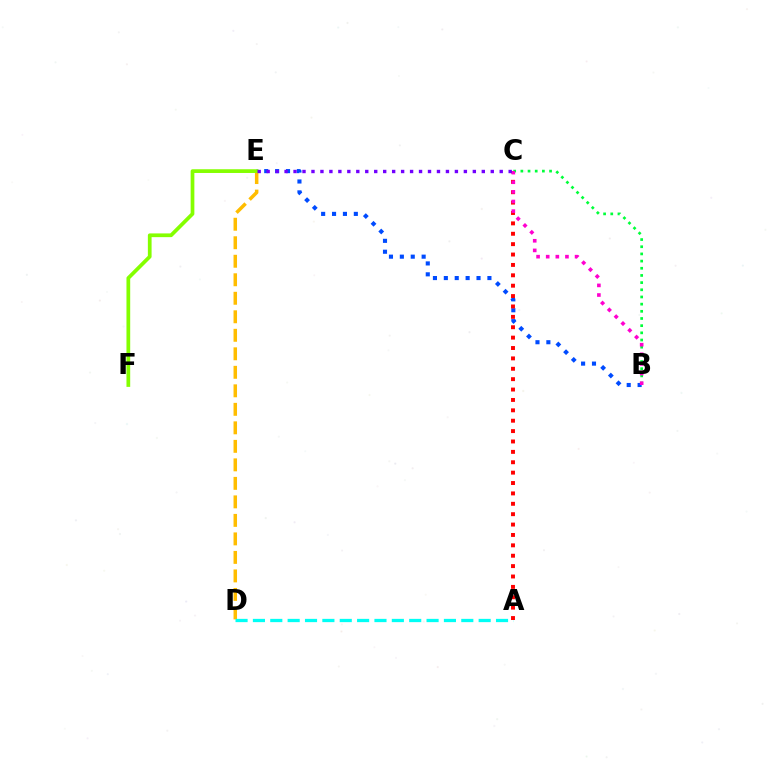{('B', 'E'): [{'color': '#004bff', 'line_style': 'dotted', 'thickness': 2.96}], ('D', 'E'): [{'color': '#ffbd00', 'line_style': 'dashed', 'thickness': 2.51}], ('A', 'D'): [{'color': '#00fff6', 'line_style': 'dashed', 'thickness': 2.36}], ('E', 'F'): [{'color': '#84ff00', 'line_style': 'solid', 'thickness': 2.68}], ('A', 'C'): [{'color': '#ff0000', 'line_style': 'dotted', 'thickness': 2.82}], ('B', 'C'): [{'color': '#00ff39', 'line_style': 'dotted', 'thickness': 1.95}, {'color': '#ff00cf', 'line_style': 'dotted', 'thickness': 2.62}], ('C', 'E'): [{'color': '#7200ff', 'line_style': 'dotted', 'thickness': 2.44}]}